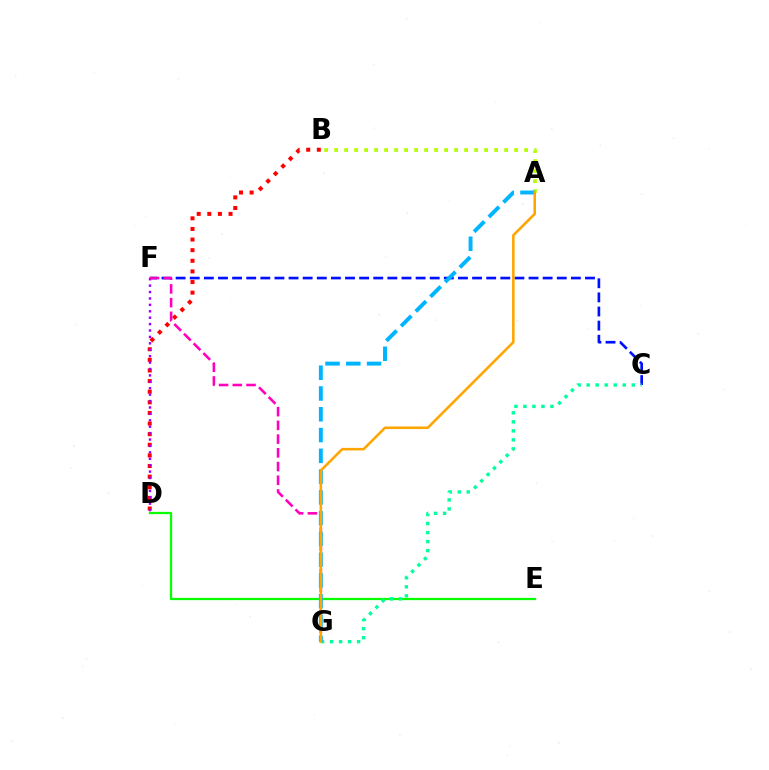{('B', 'D'): [{'color': '#ff0000', 'line_style': 'dotted', 'thickness': 2.88}], ('A', 'B'): [{'color': '#b3ff00', 'line_style': 'dotted', 'thickness': 2.72}], ('C', 'F'): [{'color': '#0010ff', 'line_style': 'dashed', 'thickness': 1.92}], ('D', 'E'): [{'color': '#08ff00', 'line_style': 'solid', 'thickness': 1.62}], ('D', 'F'): [{'color': '#9b00ff', 'line_style': 'dotted', 'thickness': 1.74}], ('F', 'G'): [{'color': '#ff00bd', 'line_style': 'dashed', 'thickness': 1.86}], ('C', 'G'): [{'color': '#00ff9d', 'line_style': 'dotted', 'thickness': 2.45}], ('A', 'G'): [{'color': '#00b5ff', 'line_style': 'dashed', 'thickness': 2.82}, {'color': '#ffa500', 'line_style': 'solid', 'thickness': 1.85}]}